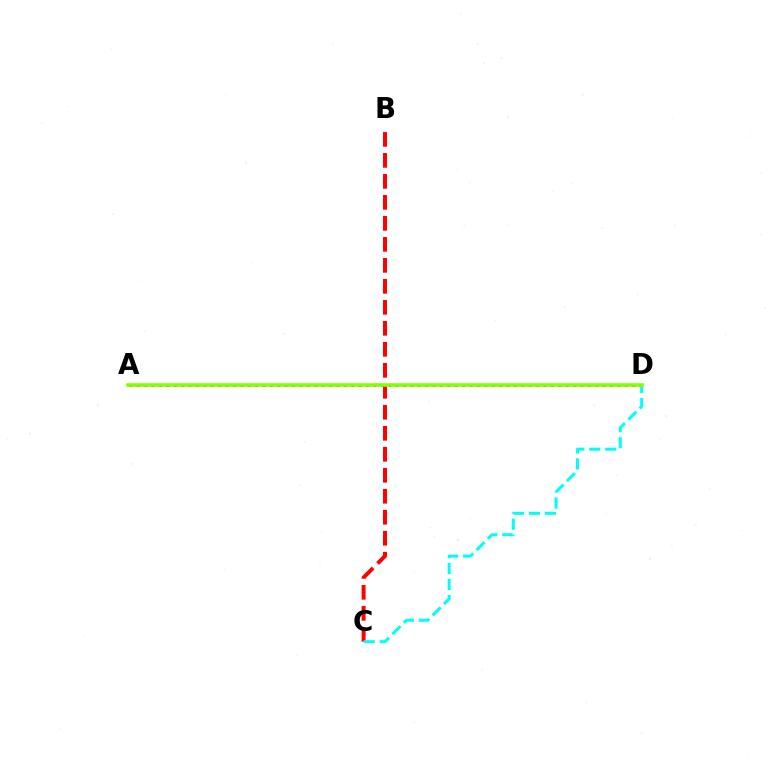{('B', 'C'): [{'color': '#ff0000', 'line_style': 'dashed', 'thickness': 2.85}], ('A', 'D'): [{'color': '#7200ff', 'line_style': 'dotted', 'thickness': 2.01}, {'color': '#84ff00', 'line_style': 'solid', 'thickness': 2.58}], ('C', 'D'): [{'color': '#00fff6', 'line_style': 'dashed', 'thickness': 2.17}]}